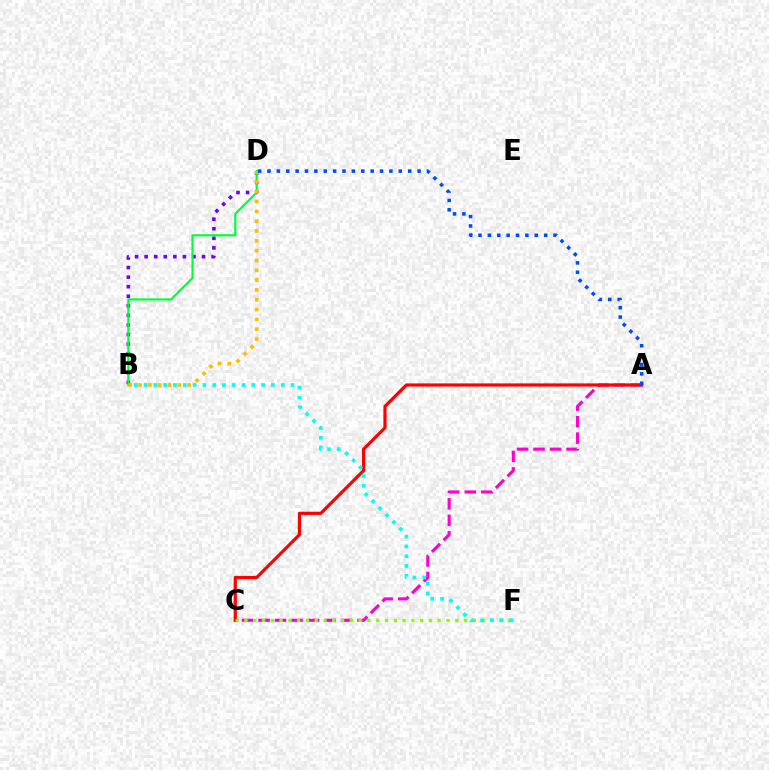{('B', 'D'): [{'color': '#7200ff', 'line_style': 'dotted', 'thickness': 2.6}, {'color': '#00ff39', 'line_style': 'solid', 'thickness': 1.55}, {'color': '#ffbd00', 'line_style': 'dotted', 'thickness': 2.67}], ('A', 'C'): [{'color': '#ff00cf', 'line_style': 'dashed', 'thickness': 2.24}, {'color': '#ff0000', 'line_style': 'solid', 'thickness': 2.3}], ('A', 'D'): [{'color': '#004bff', 'line_style': 'dotted', 'thickness': 2.55}], ('C', 'F'): [{'color': '#84ff00', 'line_style': 'dotted', 'thickness': 2.39}], ('B', 'F'): [{'color': '#00fff6', 'line_style': 'dotted', 'thickness': 2.66}]}